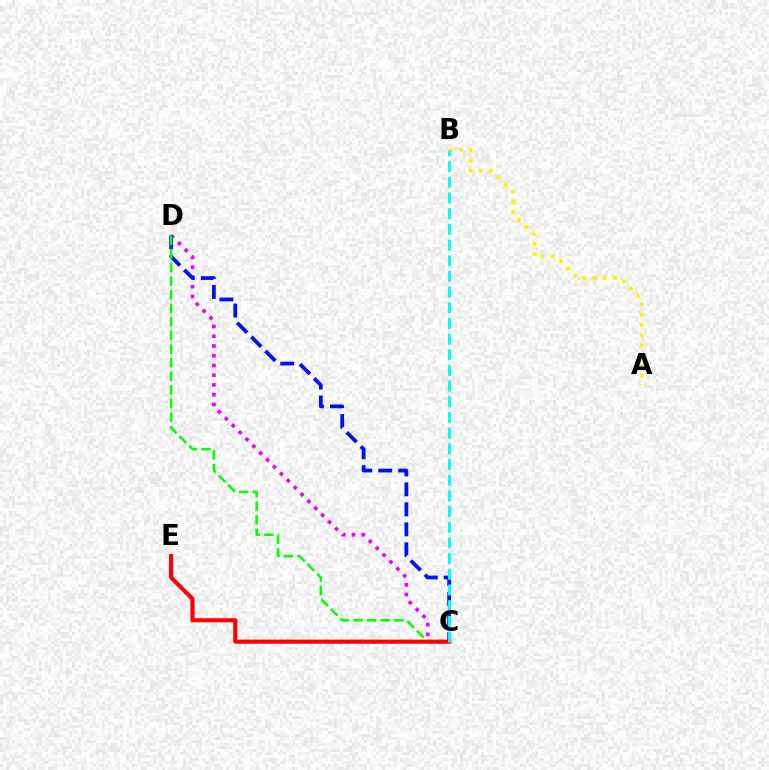{('C', 'D'): [{'color': '#ee00ff', 'line_style': 'dotted', 'thickness': 2.65}, {'color': '#0010ff', 'line_style': 'dashed', 'thickness': 2.72}, {'color': '#08ff00', 'line_style': 'dashed', 'thickness': 1.85}], ('C', 'E'): [{'color': '#ff0000', 'line_style': 'solid', 'thickness': 2.97}], ('A', 'B'): [{'color': '#fcf500', 'line_style': 'dotted', 'thickness': 2.77}], ('B', 'C'): [{'color': '#00fff6', 'line_style': 'dashed', 'thickness': 2.13}]}